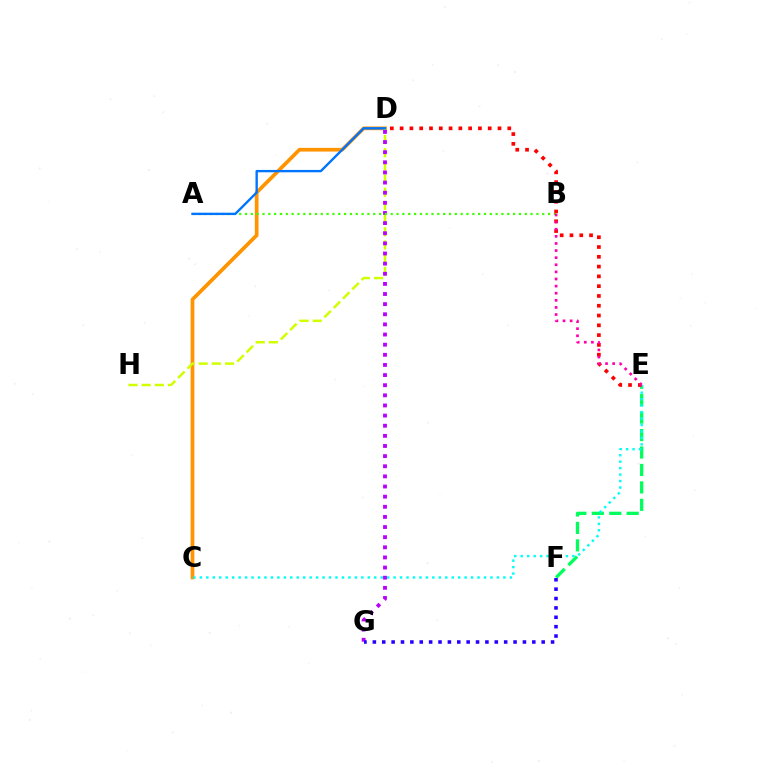{('C', 'D'): [{'color': '#ff9400', 'line_style': 'solid', 'thickness': 2.67}], ('D', 'H'): [{'color': '#d1ff00', 'line_style': 'dashed', 'thickness': 1.79}], ('D', 'G'): [{'color': '#b900ff', 'line_style': 'dotted', 'thickness': 2.75}], ('E', 'F'): [{'color': '#00ff5c', 'line_style': 'dashed', 'thickness': 2.37}], ('C', 'E'): [{'color': '#00fff6', 'line_style': 'dotted', 'thickness': 1.75}], ('A', 'B'): [{'color': '#3dff00', 'line_style': 'dotted', 'thickness': 1.58}], ('D', 'E'): [{'color': '#ff0000', 'line_style': 'dotted', 'thickness': 2.66}], ('A', 'D'): [{'color': '#0074ff', 'line_style': 'solid', 'thickness': 1.7}], ('F', 'G'): [{'color': '#2500ff', 'line_style': 'dotted', 'thickness': 2.55}], ('B', 'E'): [{'color': '#ff00ac', 'line_style': 'dotted', 'thickness': 1.93}]}